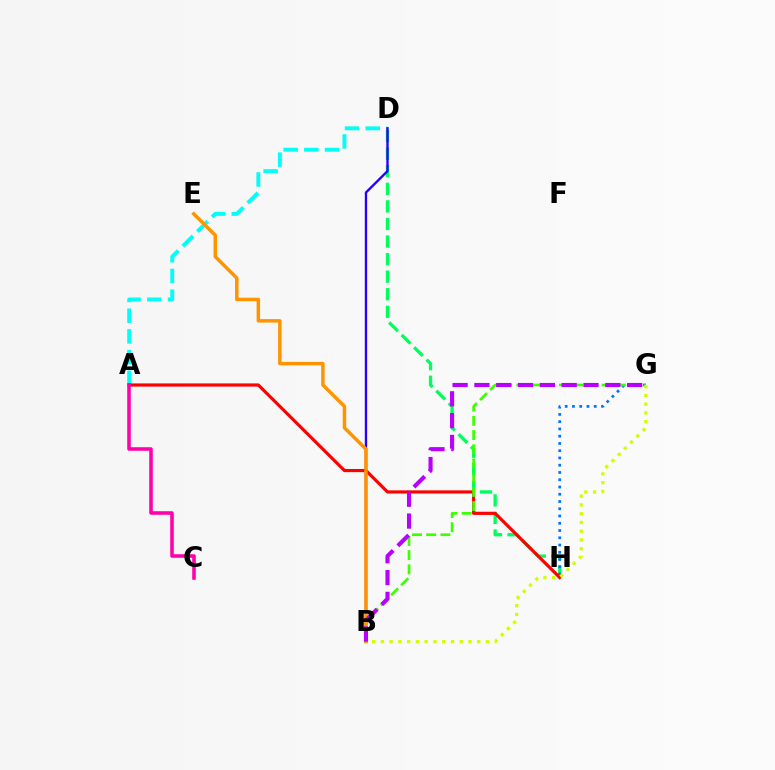{('D', 'H'): [{'color': '#00ff5c', 'line_style': 'dashed', 'thickness': 2.39}], ('A', 'D'): [{'color': '#00fff6', 'line_style': 'dashed', 'thickness': 2.81}], ('G', 'H'): [{'color': '#0074ff', 'line_style': 'dotted', 'thickness': 1.97}], ('A', 'H'): [{'color': '#ff0000', 'line_style': 'solid', 'thickness': 2.28}], ('B', 'G'): [{'color': '#3dff00', 'line_style': 'dashed', 'thickness': 1.93}, {'color': '#d1ff00', 'line_style': 'dotted', 'thickness': 2.38}, {'color': '#b900ff', 'line_style': 'dashed', 'thickness': 2.96}], ('A', 'C'): [{'color': '#ff00ac', 'line_style': 'solid', 'thickness': 2.55}], ('B', 'D'): [{'color': '#2500ff', 'line_style': 'solid', 'thickness': 1.7}], ('B', 'E'): [{'color': '#ff9400', 'line_style': 'solid', 'thickness': 2.51}]}